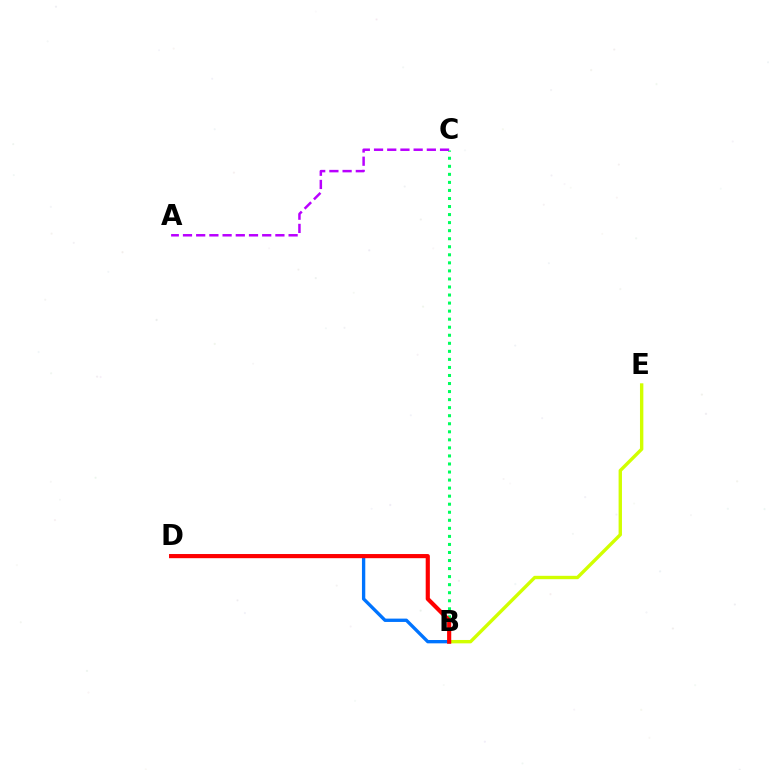{('B', 'C'): [{'color': '#00ff5c', 'line_style': 'dotted', 'thickness': 2.19}], ('B', 'E'): [{'color': '#d1ff00', 'line_style': 'solid', 'thickness': 2.43}], ('B', 'D'): [{'color': '#0074ff', 'line_style': 'solid', 'thickness': 2.4}, {'color': '#ff0000', 'line_style': 'solid', 'thickness': 2.98}], ('A', 'C'): [{'color': '#b900ff', 'line_style': 'dashed', 'thickness': 1.79}]}